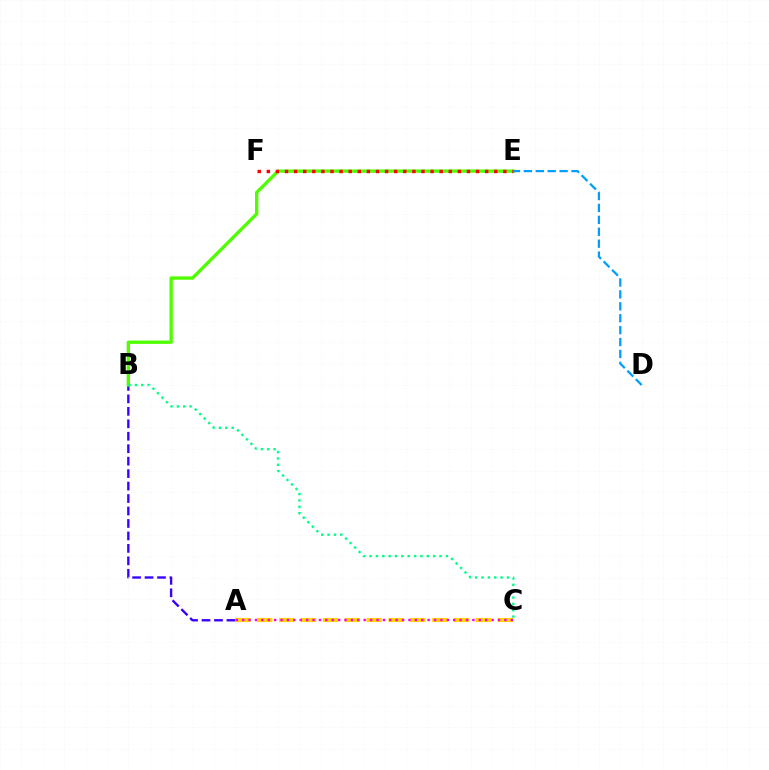{('A', 'B'): [{'color': '#3700ff', 'line_style': 'dashed', 'thickness': 1.69}], ('B', 'E'): [{'color': '#4fff00', 'line_style': 'solid', 'thickness': 2.39}], ('A', 'C'): [{'color': '#ffd500', 'line_style': 'dashed', 'thickness': 2.97}, {'color': '#ff00ed', 'line_style': 'dotted', 'thickness': 1.74}], ('E', 'F'): [{'color': '#ff0000', 'line_style': 'dotted', 'thickness': 2.47}], ('B', 'C'): [{'color': '#00ff86', 'line_style': 'dotted', 'thickness': 1.73}], ('D', 'E'): [{'color': '#009eff', 'line_style': 'dashed', 'thickness': 1.62}]}